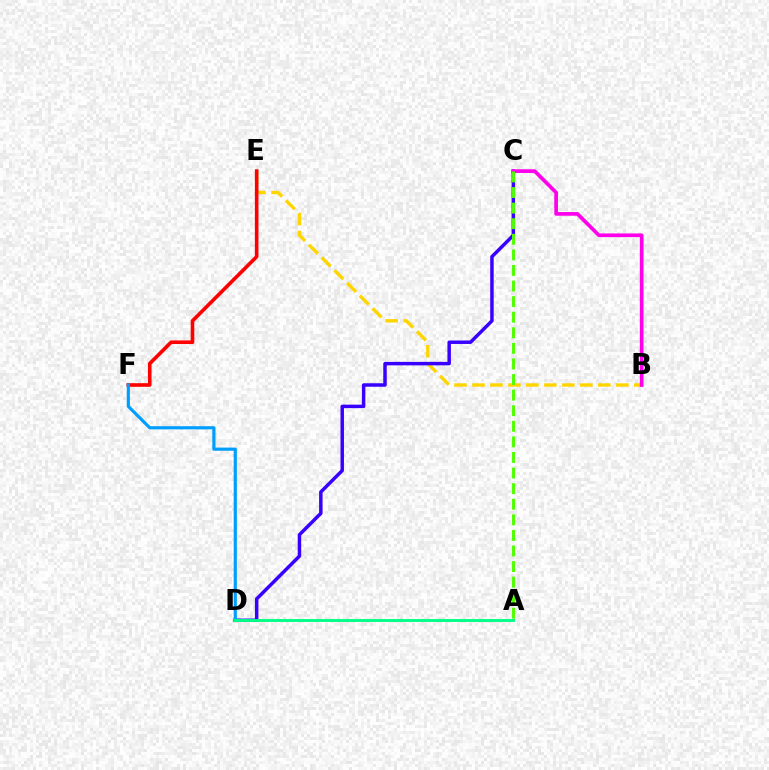{('B', 'E'): [{'color': '#ffd500', 'line_style': 'dashed', 'thickness': 2.44}], ('E', 'F'): [{'color': '#ff0000', 'line_style': 'solid', 'thickness': 2.6}], ('C', 'D'): [{'color': '#3700ff', 'line_style': 'solid', 'thickness': 2.5}], ('B', 'C'): [{'color': '#ff00ed', 'line_style': 'solid', 'thickness': 2.65}], ('D', 'F'): [{'color': '#009eff', 'line_style': 'solid', 'thickness': 2.28}], ('A', 'C'): [{'color': '#4fff00', 'line_style': 'dashed', 'thickness': 2.12}], ('A', 'D'): [{'color': '#00ff86', 'line_style': 'solid', 'thickness': 2.09}]}